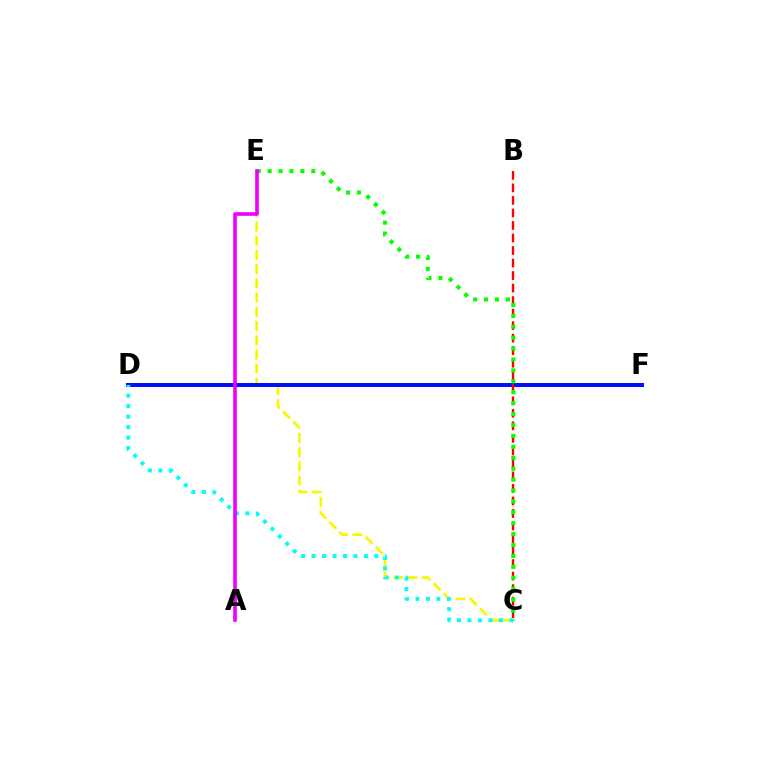{('C', 'E'): [{'color': '#fcf500', 'line_style': 'dashed', 'thickness': 1.93}, {'color': '#08ff00', 'line_style': 'dotted', 'thickness': 2.97}], ('D', 'F'): [{'color': '#0010ff', 'line_style': 'solid', 'thickness': 2.88}], ('B', 'C'): [{'color': '#ff0000', 'line_style': 'dashed', 'thickness': 1.7}], ('C', 'D'): [{'color': '#00fff6', 'line_style': 'dotted', 'thickness': 2.85}], ('A', 'E'): [{'color': '#ee00ff', 'line_style': 'solid', 'thickness': 2.62}]}